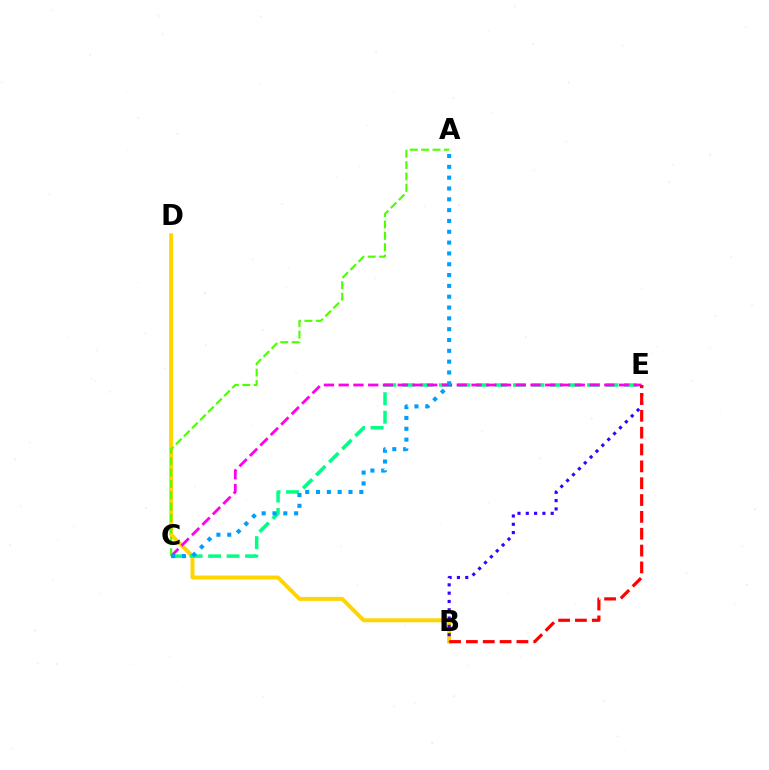{('B', 'D'): [{'color': '#ffd500', 'line_style': 'solid', 'thickness': 2.84}], ('C', 'E'): [{'color': '#00ff86', 'line_style': 'dashed', 'thickness': 2.51}, {'color': '#ff00ed', 'line_style': 'dashed', 'thickness': 2.0}], ('B', 'E'): [{'color': '#3700ff', 'line_style': 'dotted', 'thickness': 2.26}, {'color': '#ff0000', 'line_style': 'dashed', 'thickness': 2.29}], ('A', 'C'): [{'color': '#4fff00', 'line_style': 'dashed', 'thickness': 1.55}, {'color': '#009eff', 'line_style': 'dotted', 'thickness': 2.94}]}